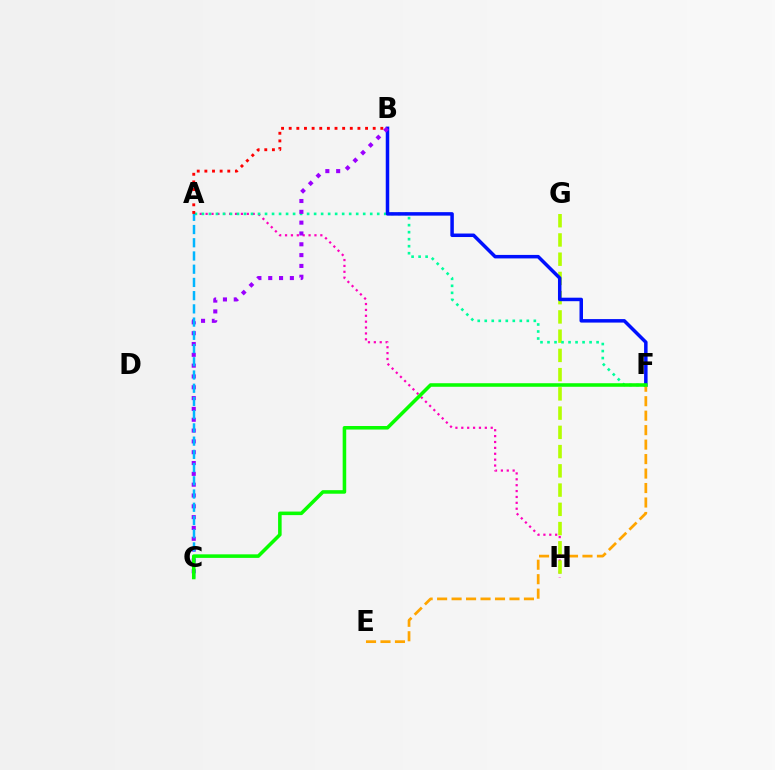{('A', 'H'): [{'color': '#ff00bd', 'line_style': 'dotted', 'thickness': 1.6}], ('G', 'H'): [{'color': '#b3ff00', 'line_style': 'dashed', 'thickness': 2.61}], ('A', 'F'): [{'color': '#00ff9d', 'line_style': 'dotted', 'thickness': 1.91}], ('B', 'F'): [{'color': '#0010ff', 'line_style': 'solid', 'thickness': 2.52}], ('B', 'C'): [{'color': '#9b00ff', 'line_style': 'dotted', 'thickness': 2.94}], ('A', 'B'): [{'color': '#ff0000', 'line_style': 'dotted', 'thickness': 2.07}], ('A', 'C'): [{'color': '#00b5ff', 'line_style': 'dashed', 'thickness': 1.8}], ('E', 'F'): [{'color': '#ffa500', 'line_style': 'dashed', 'thickness': 1.97}], ('C', 'F'): [{'color': '#08ff00', 'line_style': 'solid', 'thickness': 2.56}]}